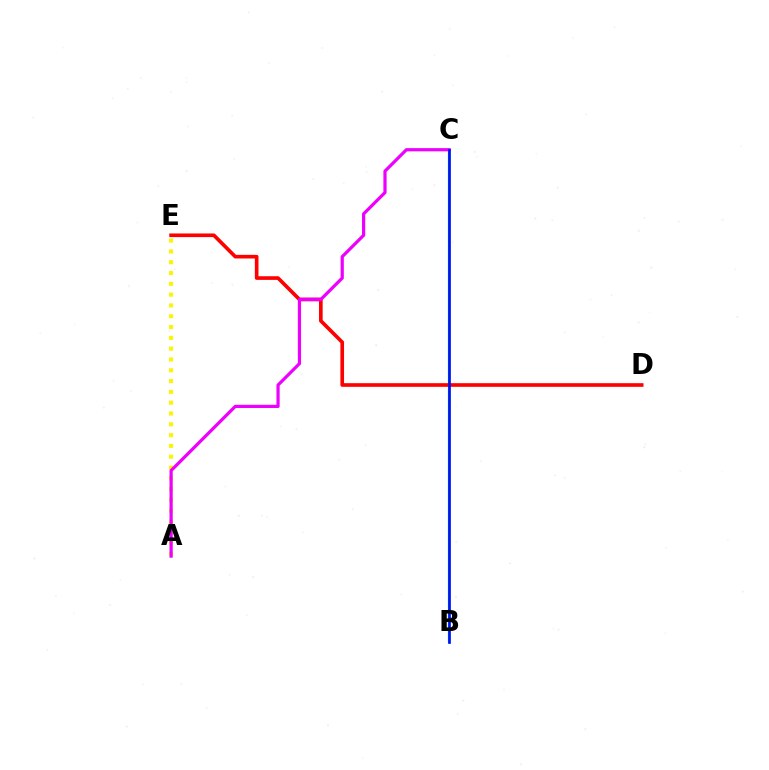{('B', 'C'): [{'color': '#00fff6', 'line_style': 'solid', 'thickness': 1.54}, {'color': '#08ff00', 'line_style': 'solid', 'thickness': 1.53}, {'color': '#0010ff', 'line_style': 'solid', 'thickness': 1.94}], ('D', 'E'): [{'color': '#ff0000', 'line_style': 'solid', 'thickness': 2.63}], ('A', 'E'): [{'color': '#fcf500', 'line_style': 'dotted', 'thickness': 2.94}], ('A', 'C'): [{'color': '#ee00ff', 'line_style': 'solid', 'thickness': 2.31}]}